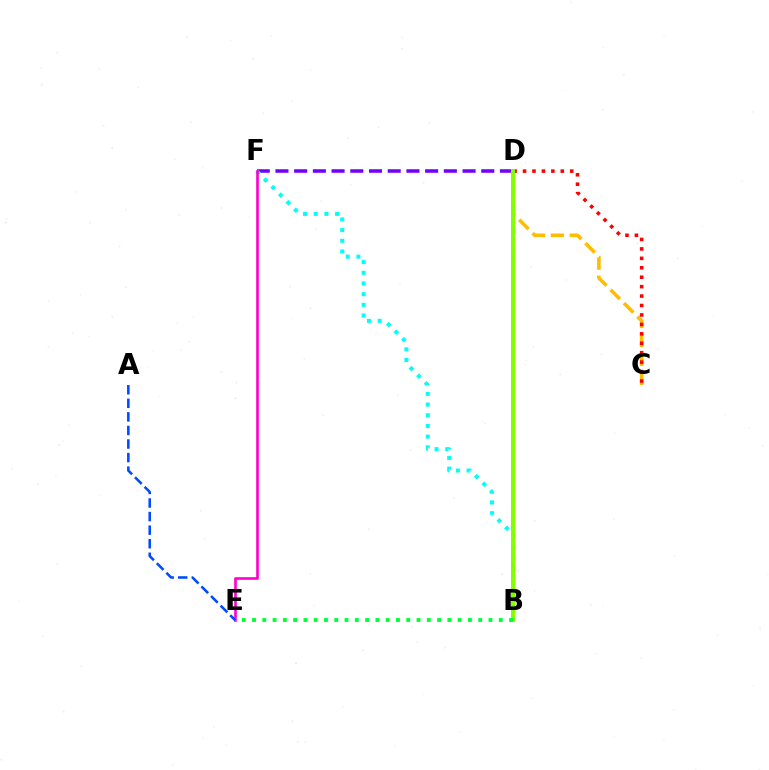{('D', 'F'): [{'color': '#7200ff', 'line_style': 'dashed', 'thickness': 2.54}], ('C', 'D'): [{'color': '#ffbd00', 'line_style': 'dashed', 'thickness': 2.58}, {'color': '#ff0000', 'line_style': 'dotted', 'thickness': 2.56}], ('B', 'F'): [{'color': '#00fff6', 'line_style': 'dotted', 'thickness': 2.9}], ('B', 'D'): [{'color': '#84ff00', 'line_style': 'solid', 'thickness': 2.89}], ('E', 'F'): [{'color': '#ff00cf', 'line_style': 'solid', 'thickness': 1.9}], ('B', 'E'): [{'color': '#00ff39', 'line_style': 'dotted', 'thickness': 2.79}], ('A', 'E'): [{'color': '#004bff', 'line_style': 'dashed', 'thickness': 1.84}]}